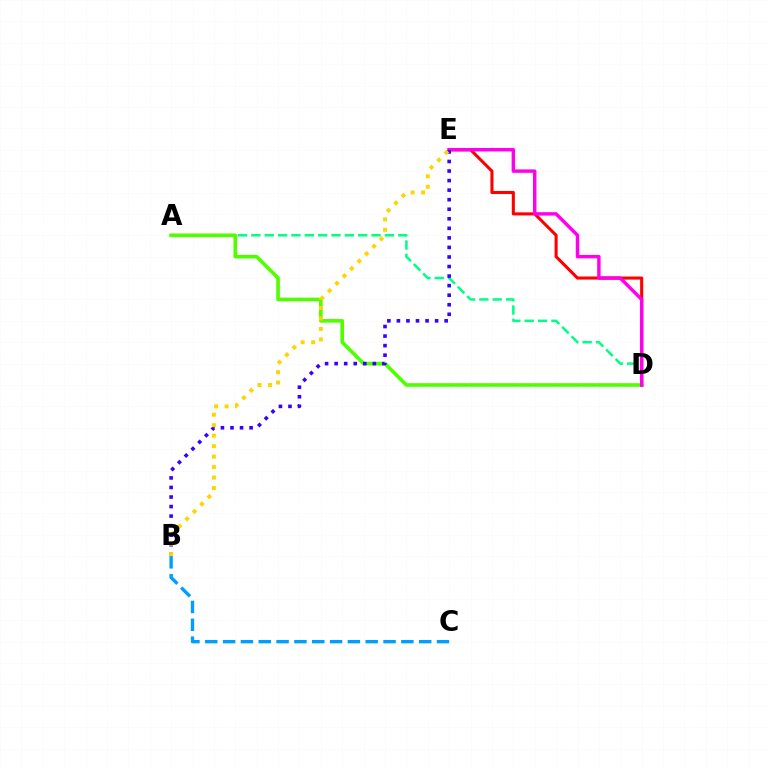{('A', 'D'): [{'color': '#00ff86', 'line_style': 'dashed', 'thickness': 1.81}, {'color': '#4fff00', 'line_style': 'solid', 'thickness': 2.61}], ('D', 'E'): [{'color': '#ff0000', 'line_style': 'solid', 'thickness': 2.22}, {'color': '#ff00ed', 'line_style': 'solid', 'thickness': 2.48}], ('B', 'C'): [{'color': '#009eff', 'line_style': 'dashed', 'thickness': 2.42}], ('B', 'E'): [{'color': '#3700ff', 'line_style': 'dotted', 'thickness': 2.59}, {'color': '#ffd500', 'line_style': 'dotted', 'thickness': 2.85}]}